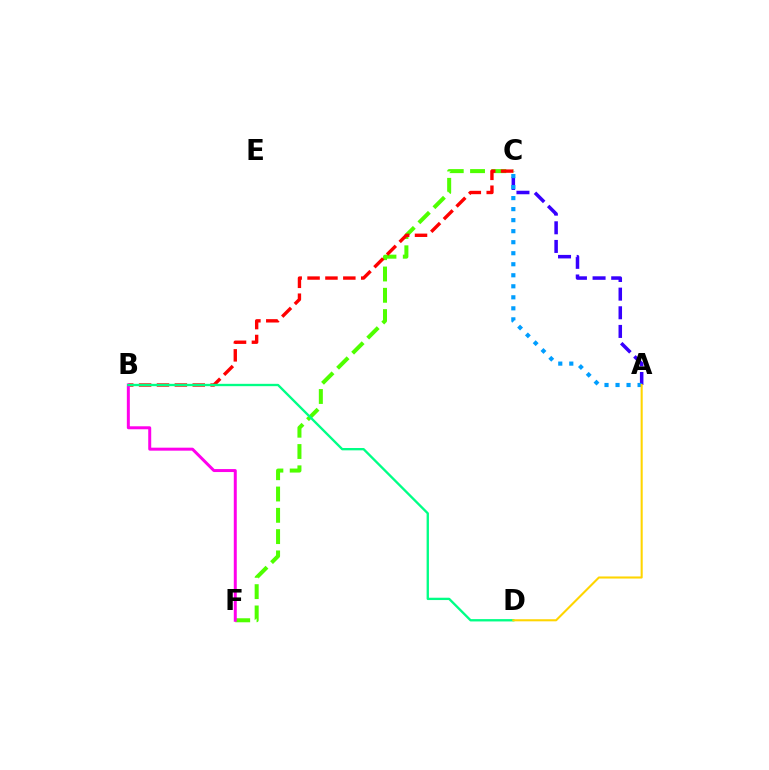{('A', 'C'): [{'color': '#3700ff', 'line_style': 'dashed', 'thickness': 2.53}, {'color': '#009eff', 'line_style': 'dotted', 'thickness': 2.99}], ('C', 'F'): [{'color': '#4fff00', 'line_style': 'dashed', 'thickness': 2.89}], ('B', 'C'): [{'color': '#ff0000', 'line_style': 'dashed', 'thickness': 2.43}], ('B', 'F'): [{'color': '#ff00ed', 'line_style': 'solid', 'thickness': 2.15}], ('B', 'D'): [{'color': '#00ff86', 'line_style': 'solid', 'thickness': 1.68}], ('A', 'D'): [{'color': '#ffd500', 'line_style': 'solid', 'thickness': 1.5}]}